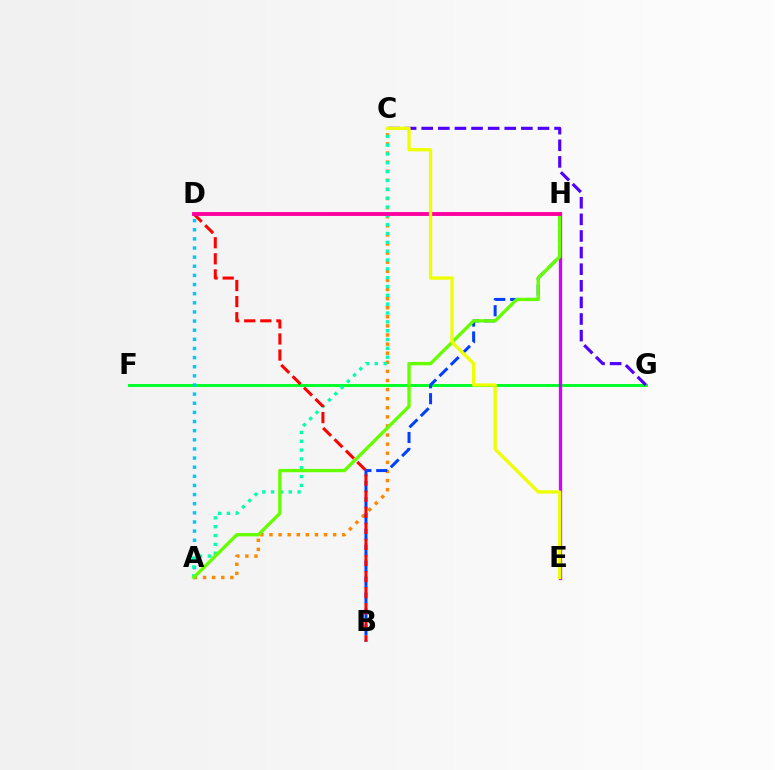{('A', 'C'): [{'color': '#ff8800', 'line_style': 'dotted', 'thickness': 2.47}, {'color': '#00ffaf', 'line_style': 'dotted', 'thickness': 2.4}], ('F', 'G'): [{'color': '#00ff27', 'line_style': 'solid', 'thickness': 2.11}], ('E', 'H'): [{'color': '#d600ff', 'line_style': 'solid', 'thickness': 2.37}], ('C', 'G'): [{'color': '#4f00ff', 'line_style': 'dashed', 'thickness': 2.26}], ('B', 'H'): [{'color': '#003fff', 'line_style': 'dashed', 'thickness': 2.16}], ('A', 'D'): [{'color': '#00c7ff', 'line_style': 'dotted', 'thickness': 2.48}], ('A', 'H'): [{'color': '#66ff00', 'line_style': 'solid', 'thickness': 2.4}], ('B', 'D'): [{'color': '#ff0000', 'line_style': 'dashed', 'thickness': 2.19}], ('D', 'H'): [{'color': '#ff00a0', 'line_style': 'solid', 'thickness': 2.79}], ('C', 'E'): [{'color': '#eeff00', 'line_style': 'solid', 'thickness': 2.38}]}